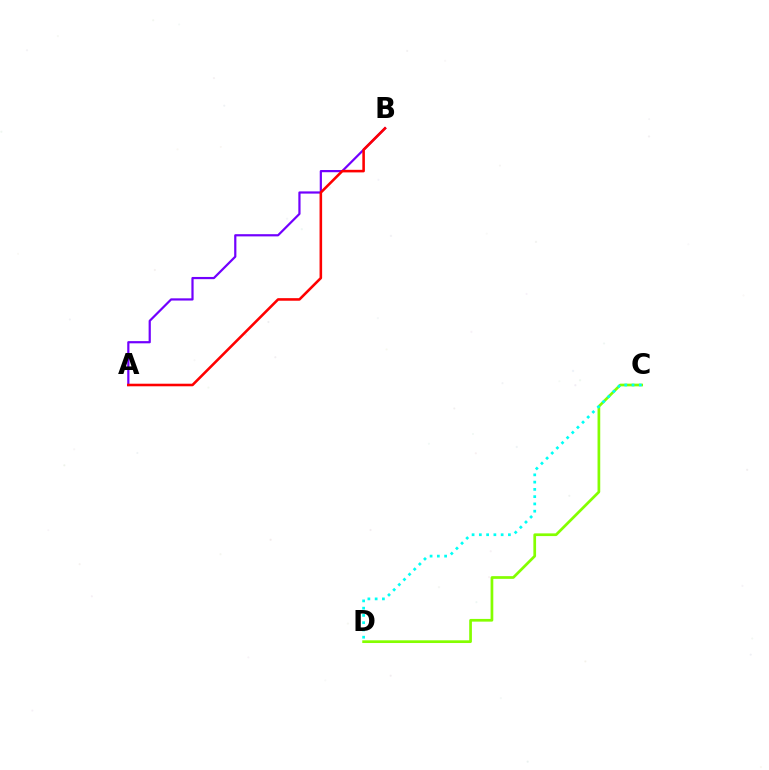{('C', 'D'): [{'color': '#84ff00', 'line_style': 'solid', 'thickness': 1.95}, {'color': '#00fff6', 'line_style': 'dotted', 'thickness': 1.97}], ('A', 'B'): [{'color': '#7200ff', 'line_style': 'solid', 'thickness': 1.59}, {'color': '#ff0000', 'line_style': 'solid', 'thickness': 1.85}]}